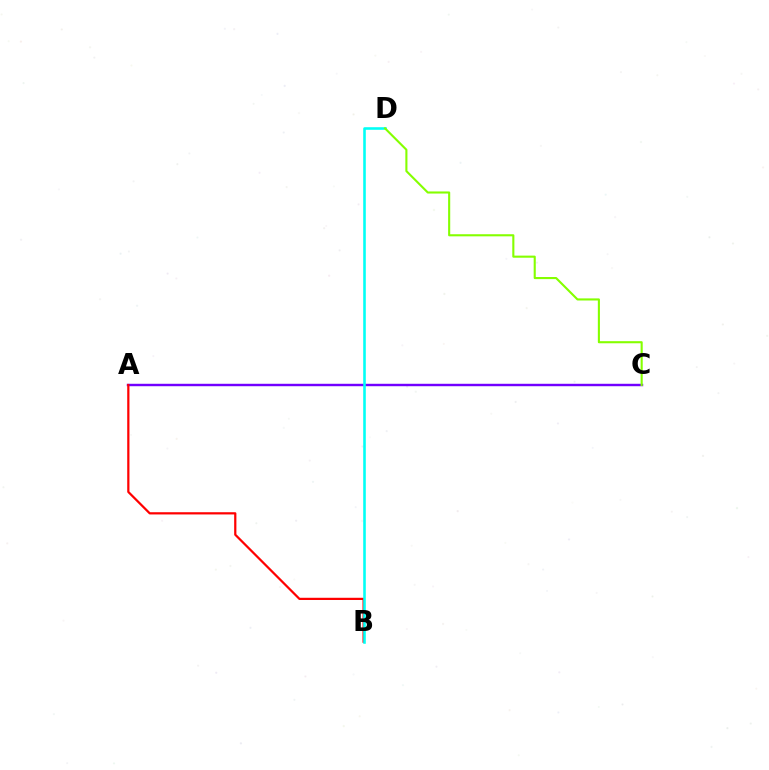{('A', 'C'): [{'color': '#7200ff', 'line_style': 'solid', 'thickness': 1.75}], ('A', 'B'): [{'color': '#ff0000', 'line_style': 'solid', 'thickness': 1.6}], ('B', 'D'): [{'color': '#00fff6', 'line_style': 'solid', 'thickness': 1.86}], ('C', 'D'): [{'color': '#84ff00', 'line_style': 'solid', 'thickness': 1.51}]}